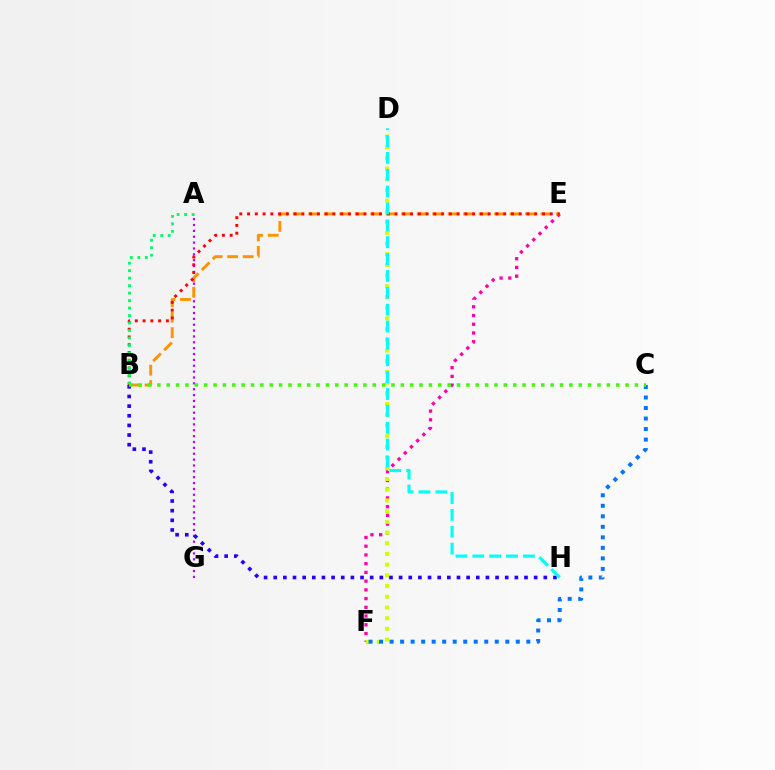{('E', 'F'): [{'color': '#ff00ac', 'line_style': 'dotted', 'thickness': 2.37}], ('D', 'F'): [{'color': '#d1ff00', 'line_style': 'dotted', 'thickness': 2.91}], ('A', 'G'): [{'color': '#b900ff', 'line_style': 'dotted', 'thickness': 1.59}], ('B', 'E'): [{'color': '#ff9400', 'line_style': 'dashed', 'thickness': 2.1}, {'color': '#ff0000', 'line_style': 'dotted', 'thickness': 2.11}], ('C', 'F'): [{'color': '#0074ff', 'line_style': 'dotted', 'thickness': 2.86}], ('B', 'H'): [{'color': '#2500ff', 'line_style': 'dotted', 'thickness': 2.62}], ('A', 'B'): [{'color': '#00ff5c', 'line_style': 'dotted', 'thickness': 2.03}], ('B', 'C'): [{'color': '#3dff00', 'line_style': 'dotted', 'thickness': 2.54}], ('D', 'H'): [{'color': '#00fff6', 'line_style': 'dashed', 'thickness': 2.29}]}